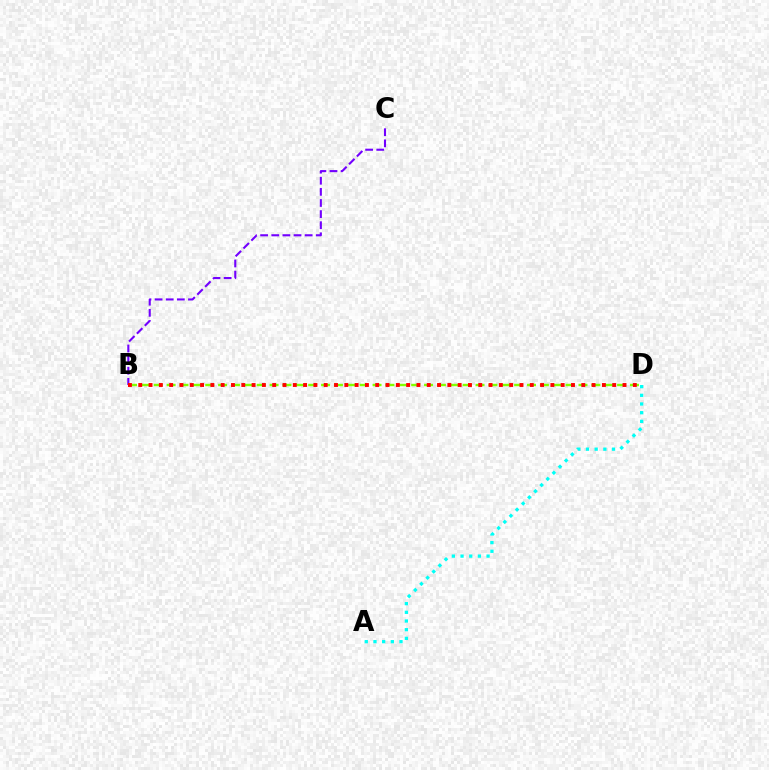{('B', 'C'): [{'color': '#7200ff', 'line_style': 'dashed', 'thickness': 1.51}], ('A', 'D'): [{'color': '#00fff6', 'line_style': 'dotted', 'thickness': 2.36}], ('B', 'D'): [{'color': '#84ff00', 'line_style': 'dashed', 'thickness': 1.75}, {'color': '#ff0000', 'line_style': 'dotted', 'thickness': 2.8}]}